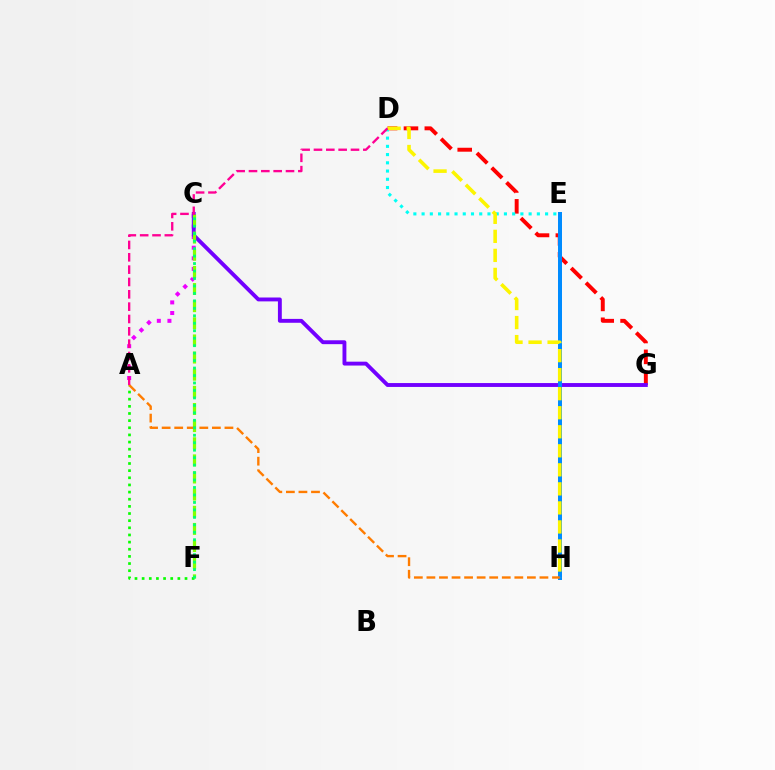{('D', 'G'): [{'color': '#ff0000', 'line_style': 'dashed', 'thickness': 2.83}], ('A', 'C'): [{'color': '#ee00ff', 'line_style': 'dotted', 'thickness': 2.88}], ('D', 'E'): [{'color': '#00fff6', 'line_style': 'dotted', 'thickness': 2.24}], ('C', 'G'): [{'color': '#7200ff', 'line_style': 'solid', 'thickness': 2.79}], ('C', 'F'): [{'color': '#84ff00', 'line_style': 'dashed', 'thickness': 2.33}, {'color': '#00ff74', 'line_style': 'dotted', 'thickness': 2.03}], ('A', 'F'): [{'color': '#08ff00', 'line_style': 'dotted', 'thickness': 1.94}], ('E', 'H'): [{'color': '#0010ff', 'line_style': 'dashed', 'thickness': 1.94}, {'color': '#008cff', 'line_style': 'solid', 'thickness': 2.87}], ('D', 'H'): [{'color': '#fcf500', 'line_style': 'dashed', 'thickness': 2.59}], ('A', 'H'): [{'color': '#ff7c00', 'line_style': 'dashed', 'thickness': 1.71}], ('A', 'D'): [{'color': '#ff0094', 'line_style': 'dashed', 'thickness': 1.68}]}